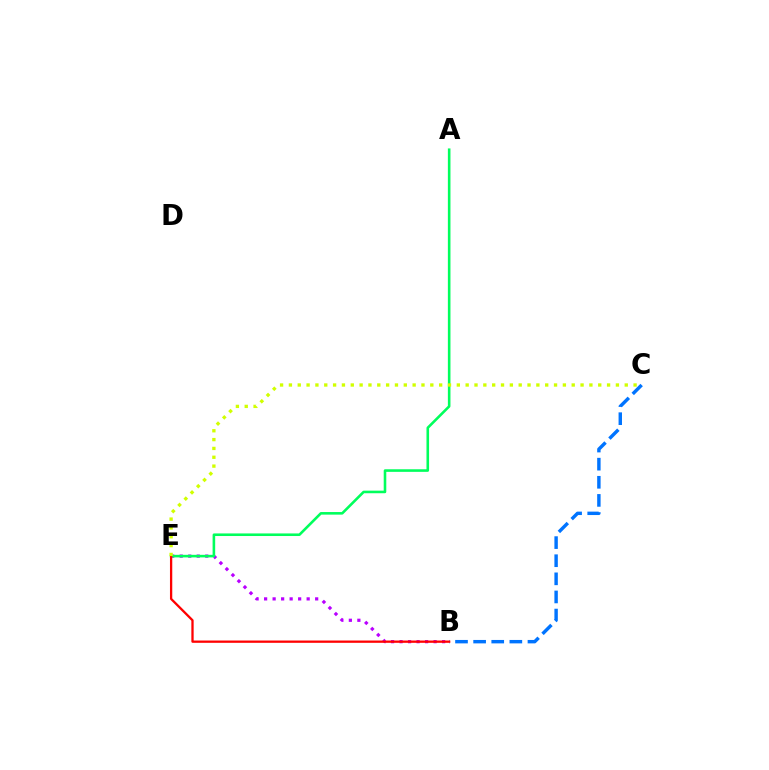{('B', 'E'): [{'color': '#b900ff', 'line_style': 'dotted', 'thickness': 2.31}, {'color': '#ff0000', 'line_style': 'solid', 'thickness': 1.65}], ('A', 'E'): [{'color': '#00ff5c', 'line_style': 'solid', 'thickness': 1.86}], ('B', 'C'): [{'color': '#0074ff', 'line_style': 'dashed', 'thickness': 2.46}], ('C', 'E'): [{'color': '#d1ff00', 'line_style': 'dotted', 'thickness': 2.4}]}